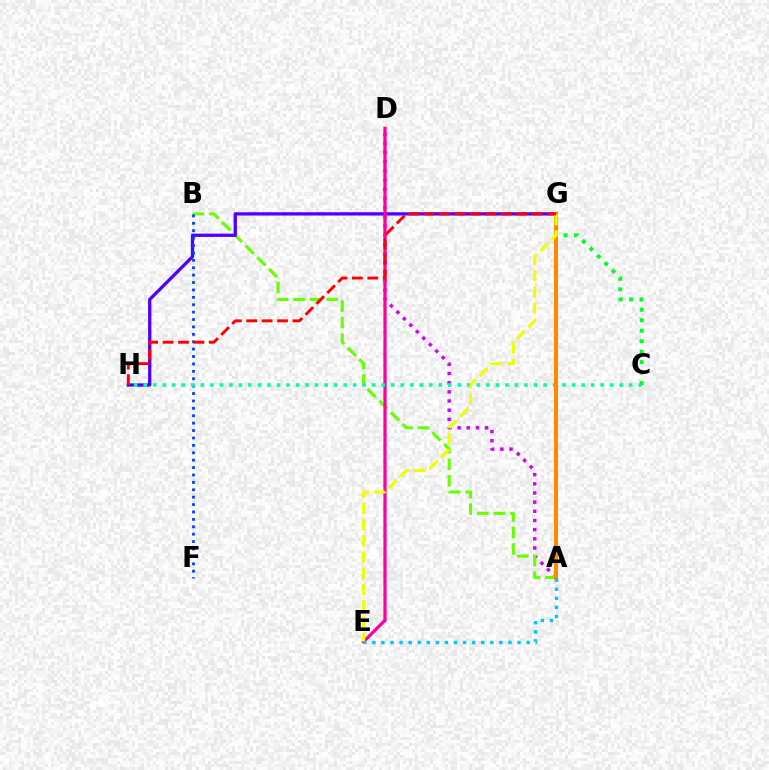{('A', 'D'): [{'color': '#d600ff', 'line_style': 'dotted', 'thickness': 2.49}], ('A', 'B'): [{'color': '#66ff00', 'line_style': 'dashed', 'thickness': 2.25}], ('G', 'H'): [{'color': '#4f00ff', 'line_style': 'solid', 'thickness': 2.37}, {'color': '#ff0000', 'line_style': 'dashed', 'thickness': 2.09}], ('D', 'E'): [{'color': '#ff00a0', 'line_style': 'solid', 'thickness': 2.34}], ('B', 'F'): [{'color': '#003fff', 'line_style': 'dotted', 'thickness': 2.01}], ('C', 'H'): [{'color': '#00ffaf', 'line_style': 'dotted', 'thickness': 2.59}], ('C', 'G'): [{'color': '#00ff27', 'line_style': 'dotted', 'thickness': 2.84}], ('A', 'G'): [{'color': '#ff8800', 'line_style': 'solid', 'thickness': 2.89}], ('E', 'G'): [{'color': '#eeff00', 'line_style': 'dashed', 'thickness': 2.21}], ('A', 'E'): [{'color': '#00c7ff', 'line_style': 'dotted', 'thickness': 2.46}]}